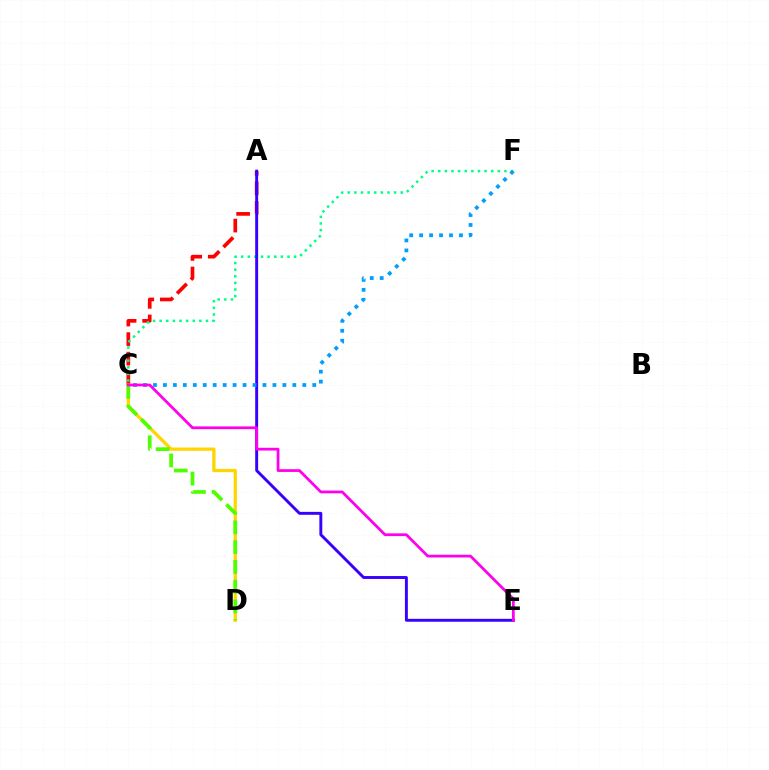{('A', 'C'): [{'color': '#ff0000', 'line_style': 'dashed', 'thickness': 2.65}], ('C', 'D'): [{'color': '#ffd500', 'line_style': 'solid', 'thickness': 2.35}, {'color': '#4fff00', 'line_style': 'dashed', 'thickness': 2.68}], ('C', 'F'): [{'color': '#00ff86', 'line_style': 'dotted', 'thickness': 1.8}, {'color': '#009eff', 'line_style': 'dotted', 'thickness': 2.7}], ('A', 'E'): [{'color': '#3700ff', 'line_style': 'solid', 'thickness': 2.1}], ('C', 'E'): [{'color': '#ff00ed', 'line_style': 'solid', 'thickness': 1.98}]}